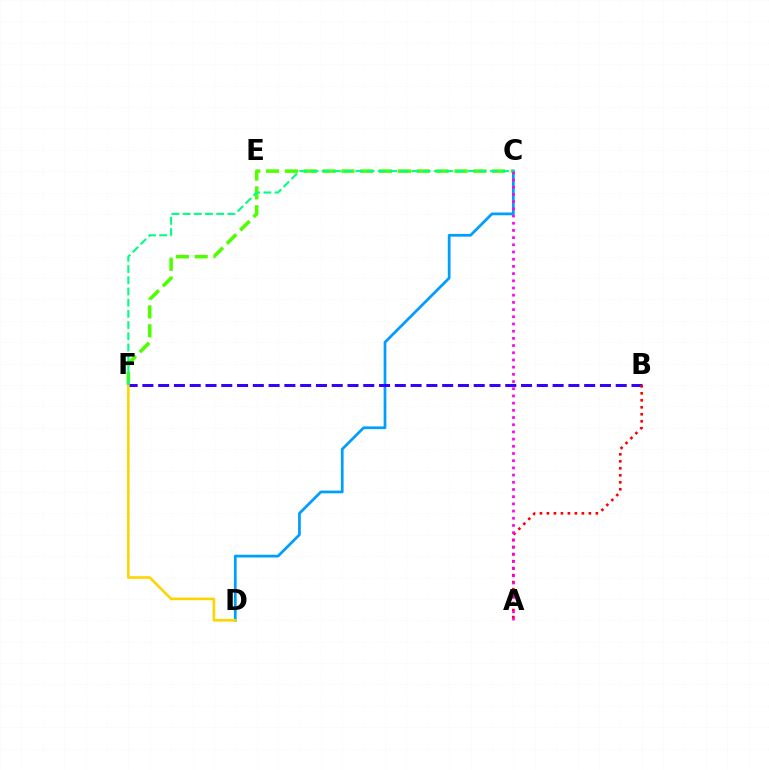{('C', 'F'): [{'color': '#4fff00', 'line_style': 'dashed', 'thickness': 2.56}, {'color': '#00ff86', 'line_style': 'dashed', 'thickness': 1.52}], ('C', 'D'): [{'color': '#009eff', 'line_style': 'solid', 'thickness': 1.98}], ('B', 'F'): [{'color': '#3700ff', 'line_style': 'dashed', 'thickness': 2.14}], ('D', 'F'): [{'color': '#ffd500', 'line_style': 'solid', 'thickness': 1.89}], ('A', 'B'): [{'color': '#ff0000', 'line_style': 'dotted', 'thickness': 1.9}], ('A', 'C'): [{'color': '#ff00ed', 'line_style': 'dotted', 'thickness': 1.96}]}